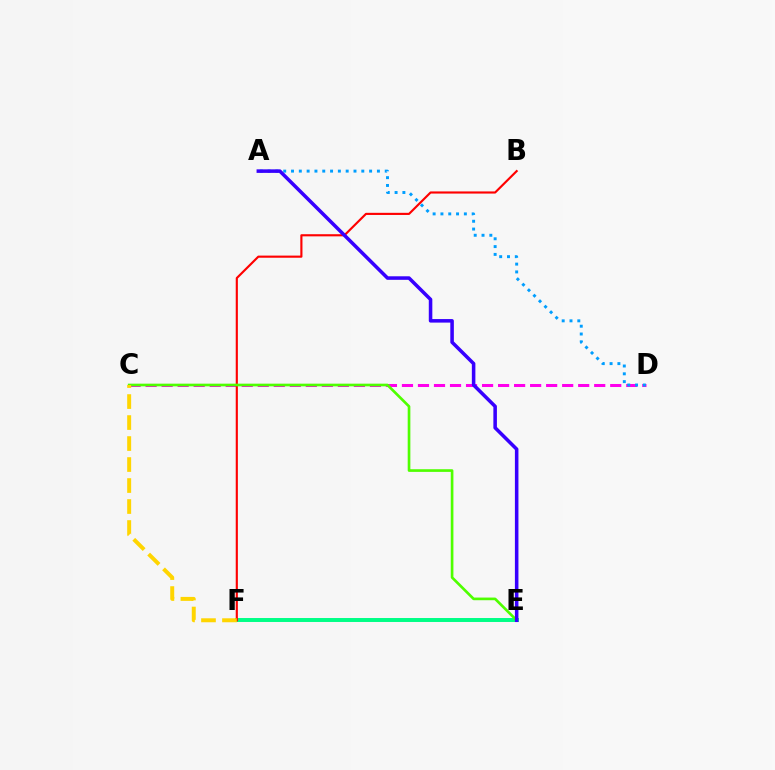{('C', 'D'): [{'color': '#ff00ed', 'line_style': 'dashed', 'thickness': 2.18}], ('E', 'F'): [{'color': '#00ff86', 'line_style': 'solid', 'thickness': 2.85}], ('B', 'F'): [{'color': '#ff0000', 'line_style': 'solid', 'thickness': 1.54}], ('A', 'D'): [{'color': '#009eff', 'line_style': 'dotted', 'thickness': 2.12}], ('C', 'E'): [{'color': '#4fff00', 'line_style': 'solid', 'thickness': 1.92}], ('A', 'E'): [{'color': '#3700ff', 'line_style': 'solid', 'thickness': 2.55}], ('C', 'F'): [{'color': '#ffd500', 'line_style': 'dashed', 'thickness': 2.85}]}